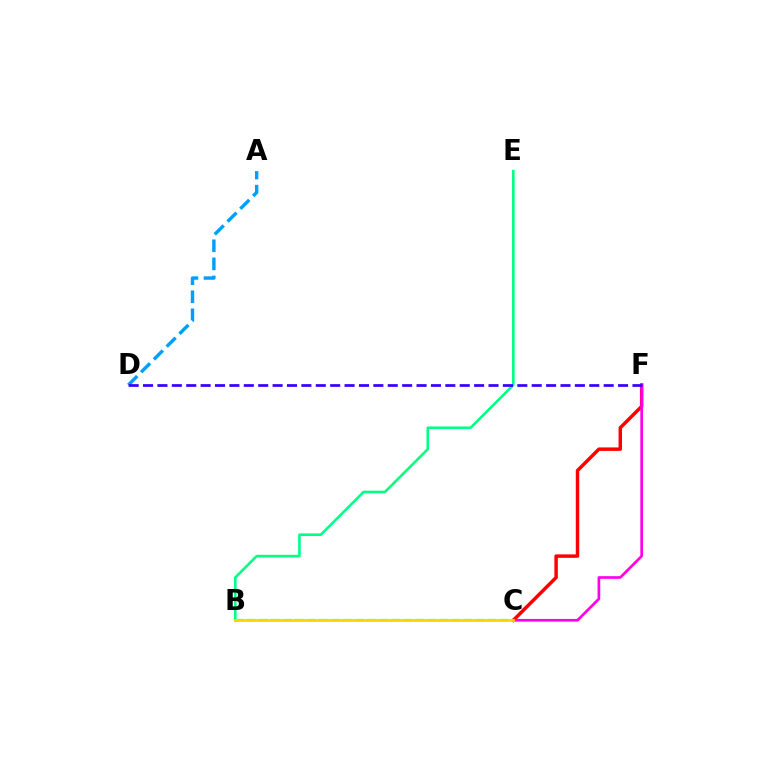{('B', 'C'): [{'color': '#4fff00', 'line_style': 'dashed', 'thickness': 1.63}, {'color': '#ffd500', 'line_style': 'solid', 'thickness': 2.0}], ('A', 'D'): [{'color': '#009eff', 'line_style': 'dashed', 'thickness': 2.46}], ('C', 'F'): [{'color': '#ff0000', 'line_style': 'solid', 'thickness': 2.49}, {'color': '#ff00ed', 'line_style': 'solid', 'thickness': 1.93}], ('B', 'E'): [{'color': '#00ff86', 'line_style': 'solid', 'thickness': 1.88}], ('D', 'F'): [{'color': '#3700ff', 'line_style': 'dashed', 'thickness': 1.96}]}